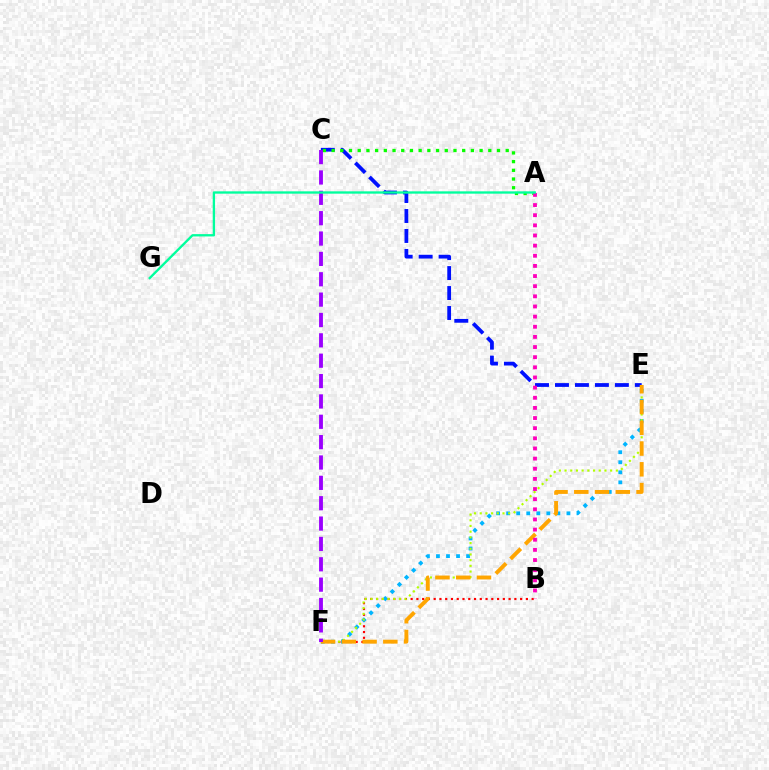{('B', 'F'): [{'color': '#ff0000', 'line_style': 'dotted', 'thickness': 1.57}], ('E', 'F'): [{'color': '#00b5ff', 'line_style': 'dotted', 'thickness': 2.73}, {'color': '#b3ff00', 'line_style': 'dotted', 'thickness': 1.55}, {'color': '#ffa500', 'line_style': 'dashed', 'thickness': 2.82}], ('C', 'E'): [{'color': '#0010ff', 'line_style': 'dashed', 'thickness': 2.71}], ('A', 'C'): [{'color': '#08ff00', 'line_style': 'dotted', 'thickness': 2.37}], ('A', 'B'): [{'color': '#ff00bd', 'line_style': 'dotted', 'thickness': 2.76}], ('C', 'F'): [{'color': '#9b00ff', 'line_style': 'dashed', 'thickness': 2.77}], ('A', 'G'): [{'color': '#00ff9d', 'line_style': 'solid', 'thickness': 1.68}]}